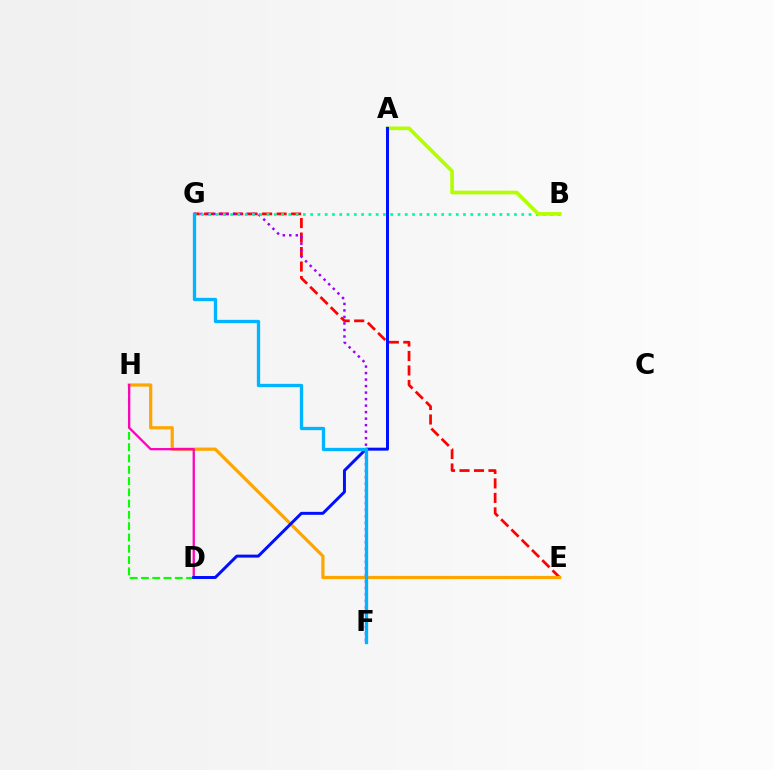{('E', 'G'): [{'color': '#ff0000', 'line_style': 'dashed', 'thickness': 1.97}], ('E', 'H'): [{'color': '#ffa500', 'line_style': 'solid', 'thickness': 2.31}], ('F', 'G'): [{'color': '#9b00ff', 'line_style': 'dotted', 'thickness': 1.77}, {'color': '#00b5ff', 'line_style': 'solid', 'thickness': 2.39}], ('D', 'H'): [{'color': '#08ff00', 'line_style': 'dashed', 'thickness': 1.53}, {'color': '#ff00bd', 'line_style': 'solid', 'thickness': 1.64}], ('B', 'G'): [{'color': '#00ff9d', 'line_style': 'dotted', 'thickness': 1.98}], ('A', 'B'): [{'color': '#b3ff00', 'line_style': 'solid', 'thickness': 2.65}], ('A', 'D'): [{'color': '#0010ff', 'line_style': 'solid', 'thickness': 2.14}]}